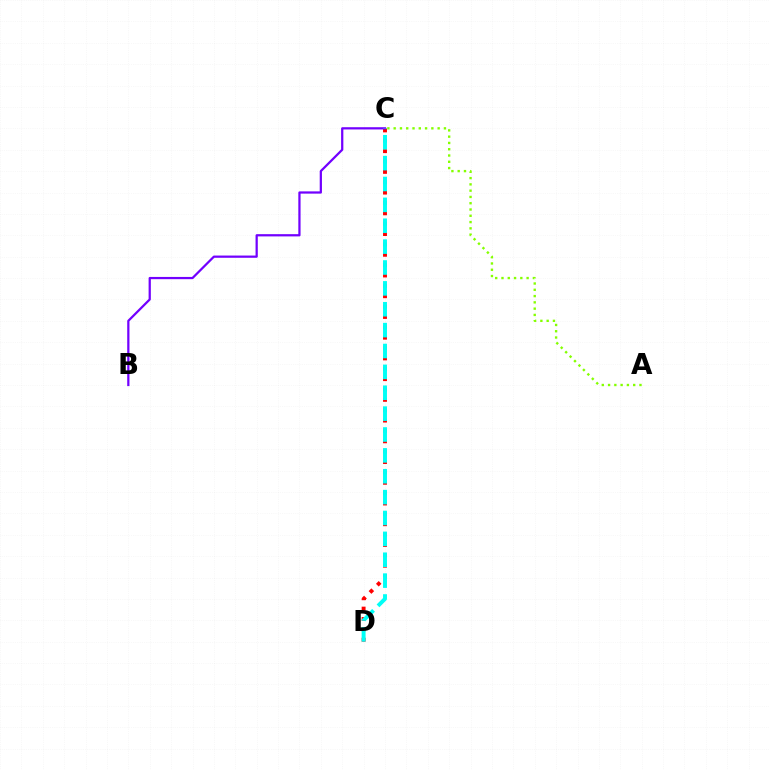{('C', 'D'): [{'color': '#ff0000', 'line_style': 'dotted', 'thickness': 2.82}, {'color': '#00fff6', 'line_style': 'dashed', 'thickness': 2.84}], ('B', 'C'): [{'color': '#7200ff', 'line_style': 'solid', 'thickness': 1.61}], ('A', 'C'): [{'color': '#84ff00', 'line_style': 'dotted', 'thickness': 1.71}]}